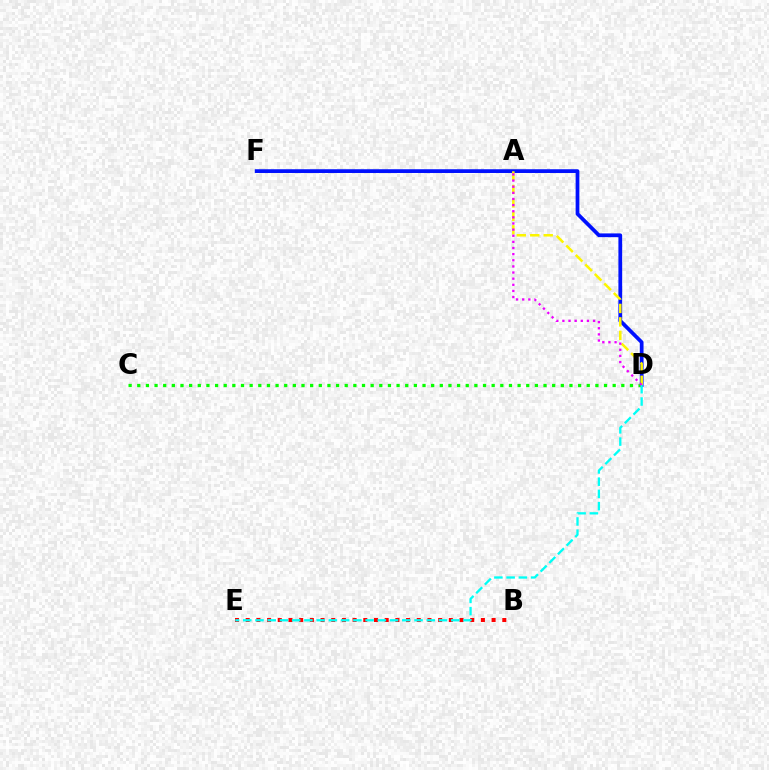{('D', 'F'): [{'color': '#0010ff', 'line_style': 'solid', 'thickness': 2.7}], ('B', 'E'): [{'color': '#ff0000', 'line_style': 'dotted', 'thickness': 2.9}], ('C', 'D'): [{'color': '#08ff00', 'line_style': 'dotted', 'thickness': 2.35}], ('D', 'E'): [{'color': '#00fff6', 'line_style': 'dashed', 'thickness': 1.66}], ('A', 'D'): [{'color': '#fcf500', 'line_style': 'dashed', 'thickness': 1.83}, {'color': '#ee00ff', 'line_style': 'dotted', 'thickness': 1.67}]}